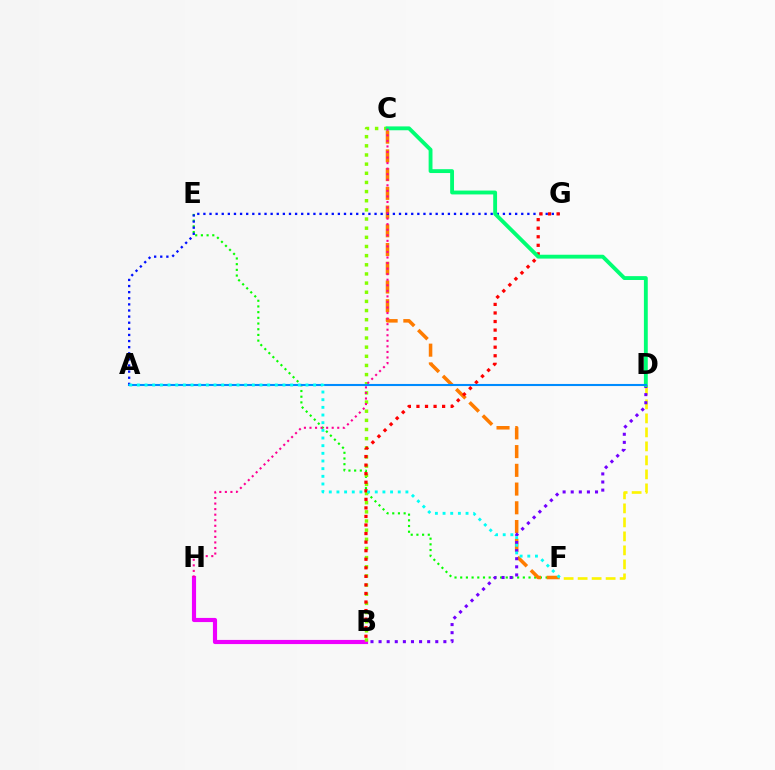{('B', 'H'): [{'color': '#ee00ff', 'line_style': 'solid', 'thickness': 2.99}], ('E', 'F'): [{'color': '#08ff00', 'line_style': 'dotted', 'thickness': 1.55}], ('D', 'F'): [{'color': '#fcf500', 'line_style': 'dashed', 'thickness': 1.9}], ('B', 'C'): [{'color': '#84ff00', 'line_style': 'dotted', 'thickness': 2.49}], ('C', 'F'): [{'color': '#ff7c00', 'line_style': 'dashed', 'thickness': 2.54}], ('B', 'D'): [{'color': '#7200ff', 'line_style': 'dotted', 'thickness': 2.2}], ('A', 'G'): [{'color': '#0010ff', 'line_style': 'dotted', 'thickness': 1.66}], ('B', 'G'): [{'color': '#ff0000', 'line_style': 'dotted', 'thickness': 2.32}], ('C', 'D'): [{'color': '#00ff74', 'line_style': 'solid', 'thickness': 2.78}], ('C', 'H'): [{'color': '#ff0094', 'line_style': 'dotted', 'thickness': 1.51}], ('A', 'D'): [{'color': '#008cff', 'line_style': 'solid', 'thickness': 1.51}], ('A', 'F'): [{'color': '#00fff6', 'line_style': 'dotted', 'thickness': 2.08}]}